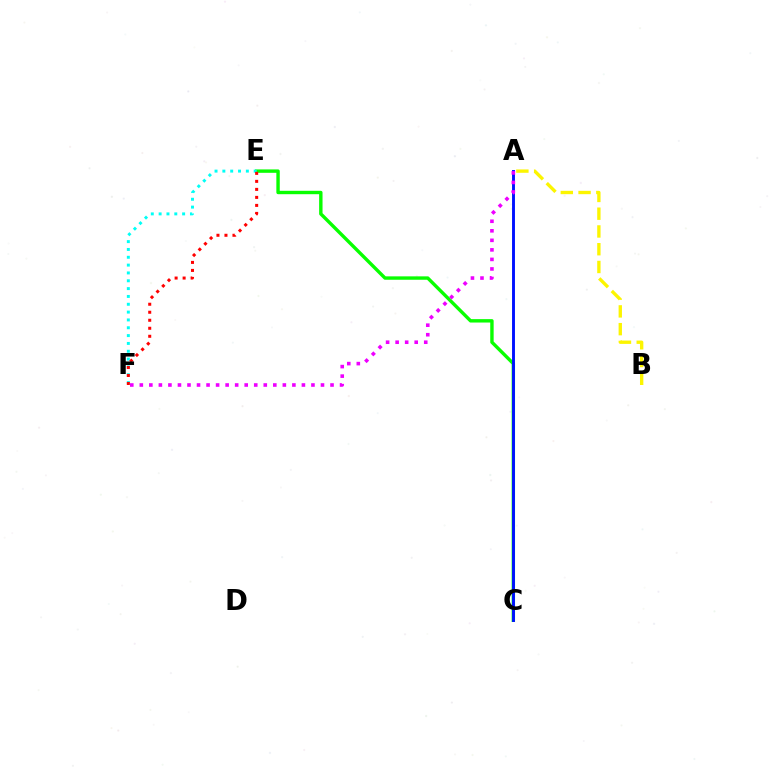{('C', 'E'): [{'color': '#08ff00', 'line_style': 'solid', 'thickness': 2.45}], ('A', 'B'): [{'color': '#fcf500', 'line_style': 'dashed', 'thickness': 2.41}], ('A', 'C'): [{'color': '#0010ff', 'line_style': 'solid', 'thickness': 2.09}], ('E', 'F'): [{'color': '#00fff6', 'line_style': 'dotted', 'thickness': 2.13}, {'color': '#ff0000', 'line_style': 'dotted', 'thickness': 2.18}], ('A', 'F'): [{'color': '#ee00ff', 'line_style': 'dotted', 'thickness': 2.59}]}